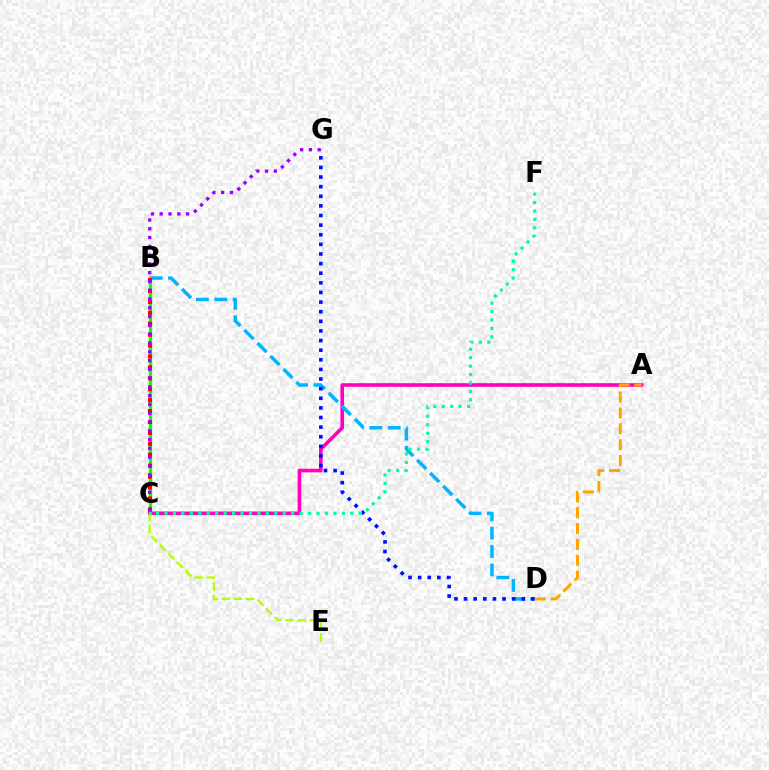{('A', 'C'): [{'color': '#ff00bd', 'line_style': 'solid', 'thickness': 2.6}], ('B', 'D'): [{'color': '#00b5ff', 'line_style': 'dashed', 'thickness': 2.5}], ('D', 'G'): [{'color': '#0010ff', 'line_style': 'dotted', 'thickness': 2.61}], ('A', 'D'): [{'color': '#ffa500', 'line_style': 'dashed', 'thickness': 2.15}], ('B', 'C'): [{'color': '#08ff00', 'line_style': 'solid', 'thickness': 2.36}, {'color': '#ff0000', 'line_style': 'dotted', 'thickness': 2.97}], ('C', 'E'): [{'color': '#b3ff00', 'line_style': 'dashed', 'thickness': 1.64}], ('C', 'F'): [{'color': '#00ff9d', 'line_style': 'dotted', 'thickness': 2.29}], ('C', 'G'): [{'color': '#9b00ff', 'line_style': 'dotted', 'thickness': 2.39}]}